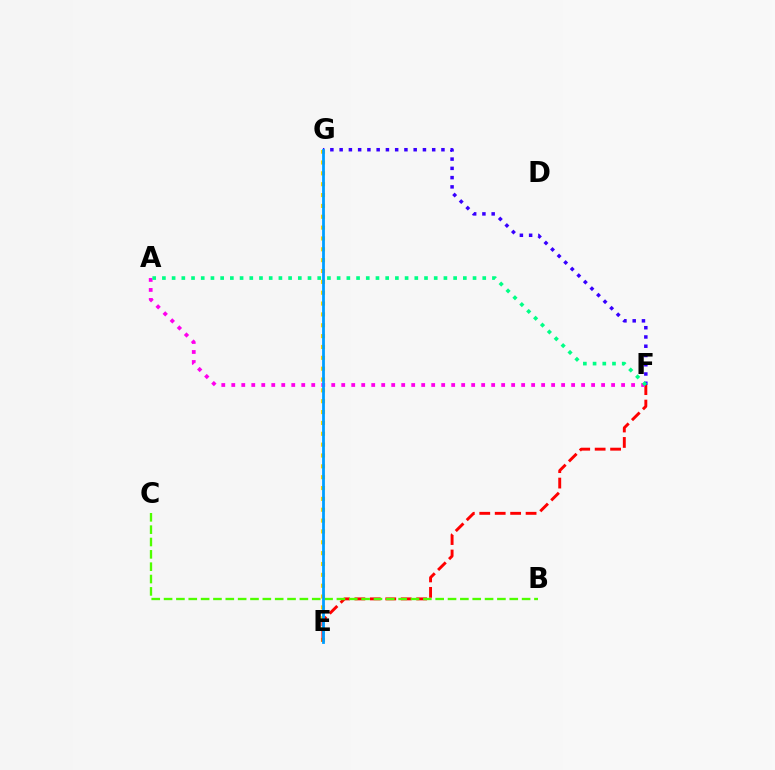{('F', 'G'): [{'color': '#3700ff', 'line_style': 'dotted', 'thickness': 2.51}], ('E', 'G'): [{'color': '#ffd500', 'line_style': 'dotted', 'thickness': 2.95}, {'color': '#009eff', 'line_style': 'solid', 'thickness': 2.0}], ('E', 'F'): [{'color': '#ff0000', 'line_style': 'dashed', 'thickness': 2.1}], ('B', 'C'): [{'color': '#4fff00', 'line_style': 'dashed', 'thickness': 1.68}], ('A', 'F'): [{'color': '#ff00ed', 'line_style': 'dotted', 'thickness': 2.72}, {'color': '#00ff86', 'line_style': 'dotted', 'thickness': 2.64}]}